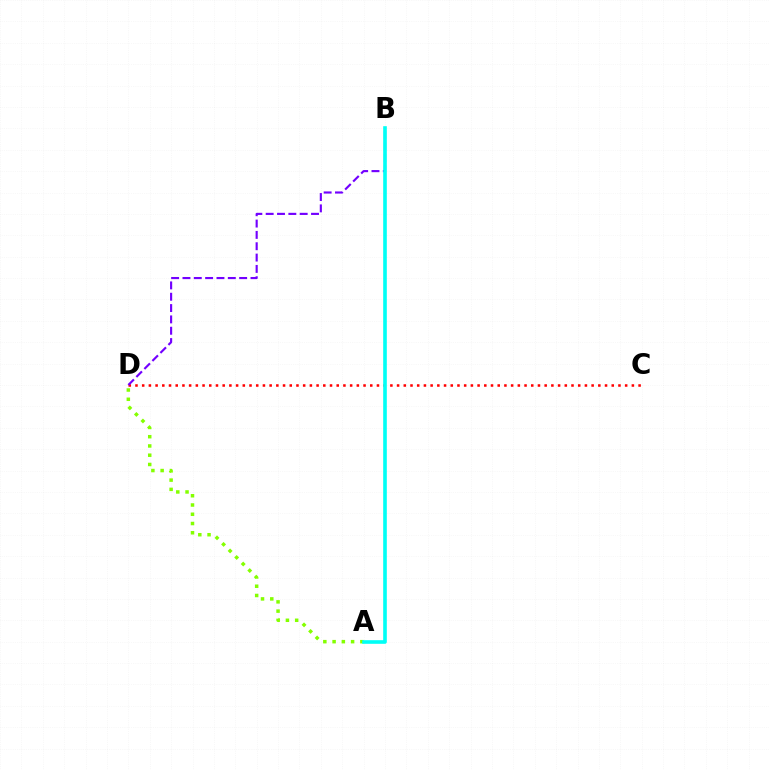{('C', 'D'): [{'color': '#ff0000', 'line_style': 'dotted', 'thickness': 1.82}], ('A', 'D'): [{'color': '#84ff00', 'line_style': 'dotted', 'thickness': 2.52}], ('B', 'D'): [{'color': '#7200ff', 'line_style': 'dashed', 'thickness': 1.54}], ('A', 'B'): [{'color': '#00fff6', 'line_style': 'solid', 'thickness': 2.61}]}